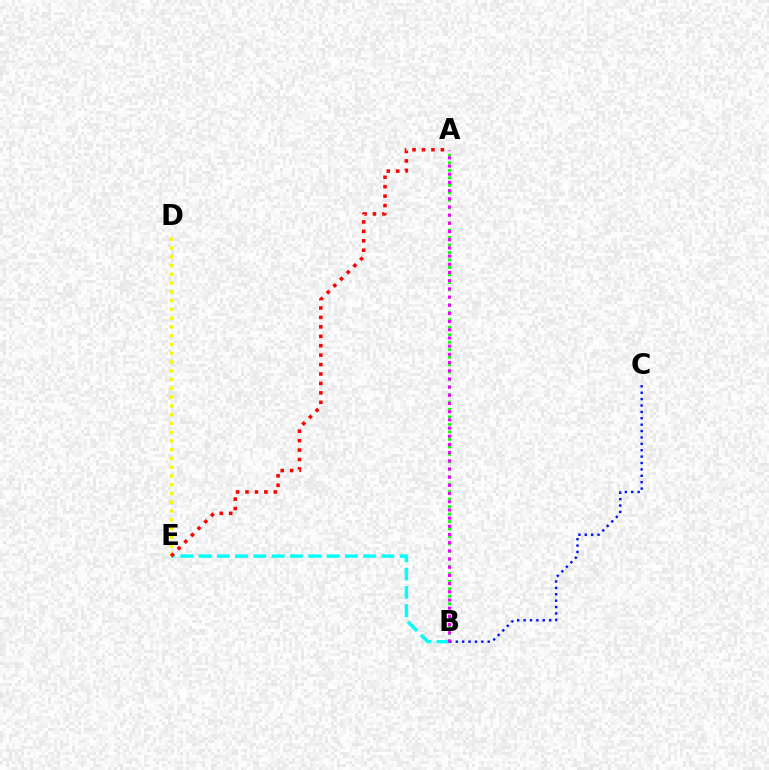{('B', 'E'): [{'color': '#00fff6', 'line_style': 'dashed', 'thickness': 2.48}], ('D', 'E'): [{'color': '#fcf500', 'line_style': 'dotted', 'thickness': 2.38}], ('A', 'B'): [{'color': '#08ff00', 'line_style': 'dotted', 'thickness': 2.03}, {'color': '#ee00ff', 'line_style': 'dotted', 'thickness': 2.22}], ('B', 'C'): [{'color': '#0010ff', 'line_style': 'dotted', 'thickness': 1.74}], ('A', 'E'): [{'color': '#ff0000', 'line_style': 'dotted', 'thickness': 2.56}]}